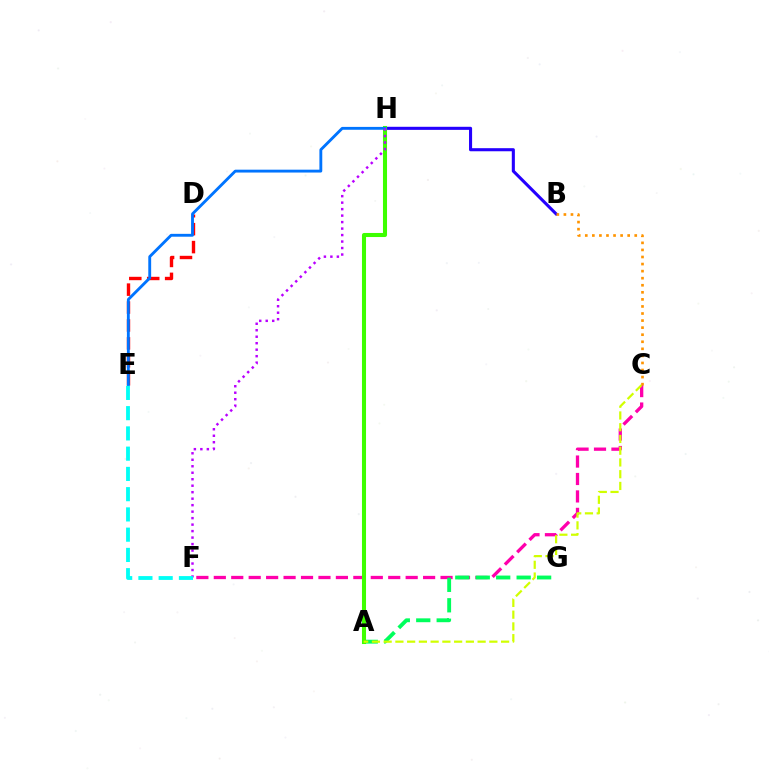{('B', 'H'): [{'color': '#2500ff', 'line_style': 'solid', 'thickness': 2.22}], ('C', 'F'): [{'color': '#ff00ac', 'line_style': 'dashed', 'thickness': 2.37}], ('A', 'G'): [{'color': '#00ff5c', 'line_style': 'dashed', 'thickness': 2.78}], ('A', 'H'): [{'color': '#3dff00', 'line_style': 'solid', 'thickness': 2.92}], ('D', 'E'): [{'color': '#ff0000', 'line_style': 'dashed', 'thickness': 2.43}], ('E', 'H'): [{'color': '#0074ff', 'line_style': 'solid', 'thickness': 2.06}], ('F', 'H'): [{'color': '#b900ff', 'line_style': 'dotted', 'thickness': 1.76}], ('A', 'C'): [{'color': '#d1ff00', 'line_style': 'dashed', 'thickness': 1.6}], ('E', 'F'): [{'color': '#00fff6', 'line_style': 'dashed', 'thickness': 2.75}], ('B', 'C'): [{'color': '#ff9400', 'line_style': 'dotted', 'thickness': 1.92}]}